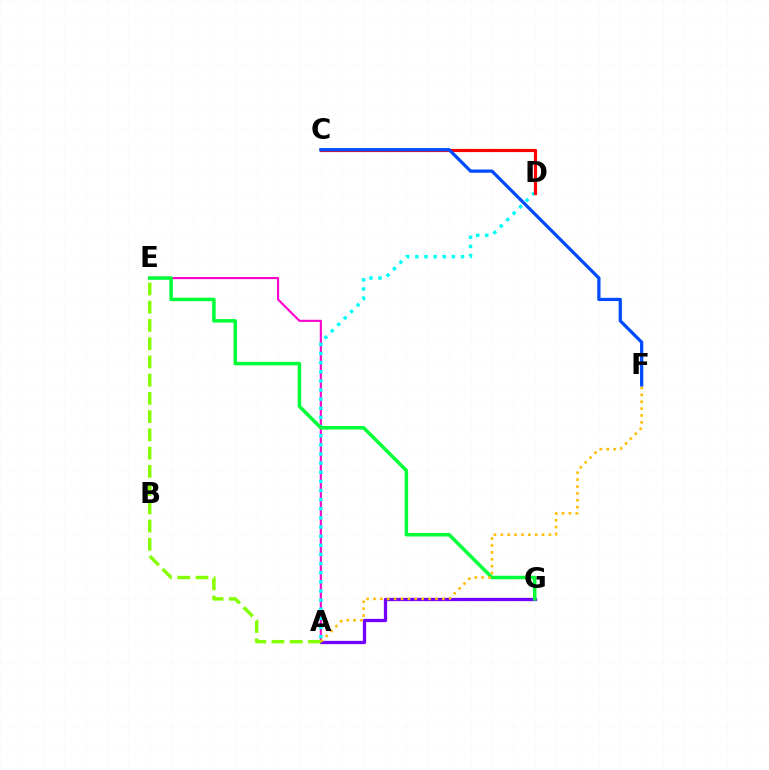{('A', 'E'): [{'color': '#ff00cf', 'line_style': 'solid', 'thickness': 1.52}, {'color': '#84ff00', 'line_style': 'dashed', 'thickness': 2.48}], ('A', 'G'): [{'color': '#7200ff', 'line_style': 'solid', 'thickness': 2.36}], ('A', 'D'): [{'color': '#00fff6', 'line_style': 'dotted', 'thickness': 2.48}], ('C', 'D'): [{'color': '#ff0000', 'line_style': 'solid', 'thickness': 2.28}], ('C', 'F'): [{'color': '#004bff', 'line_style': 'solid', 'thickness': 2.34}], ('E', 'G'): [{'color': '#00ff39', 'line_style': 'solid', 'thickness': 2.53}], ('A', 'F'): [{'color': '#ffbd00', 'line_style': 'dotted', 'thickness': 1.87}]}